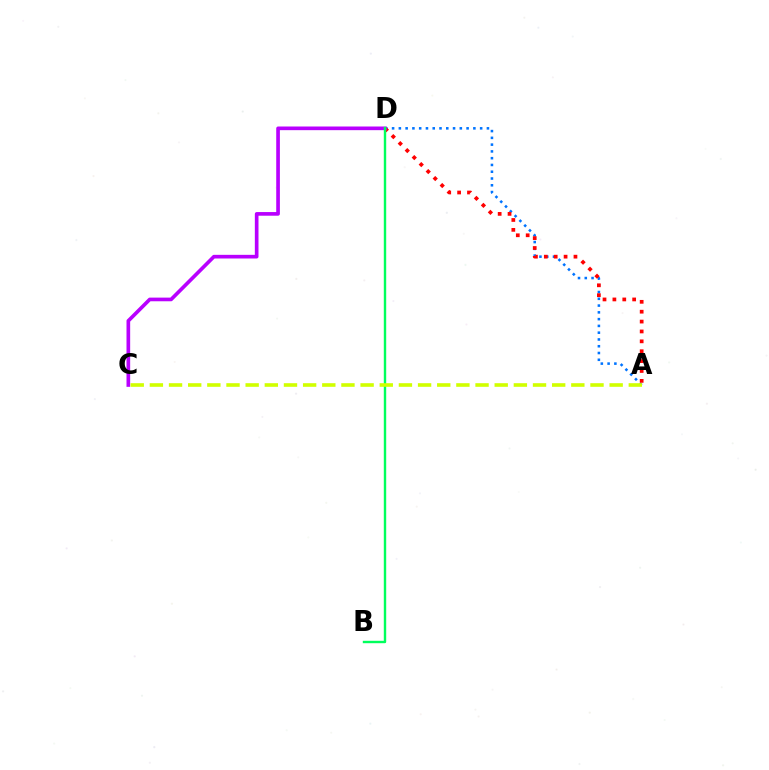{('A', 'D'): [{'color': '#0074ff', 'line_style': 'dotted', 'thickness': 1.84}, {'color': '#ff0000', 'line_style': 'dotted', 'thickness': 2.68}], ('C', 'D'): [{'color': '#b900ff', 'line_style': 'solid', 'thickness': 2.63}], ('B', 'D'): [{'color': '#00ff5c', 'line_style': 'solid', 'thickness': 1.73}], ('A', 'C'): [{'color': '#d1ff00', 'line_style': 'dashed', 'thickness': 2.6}]}